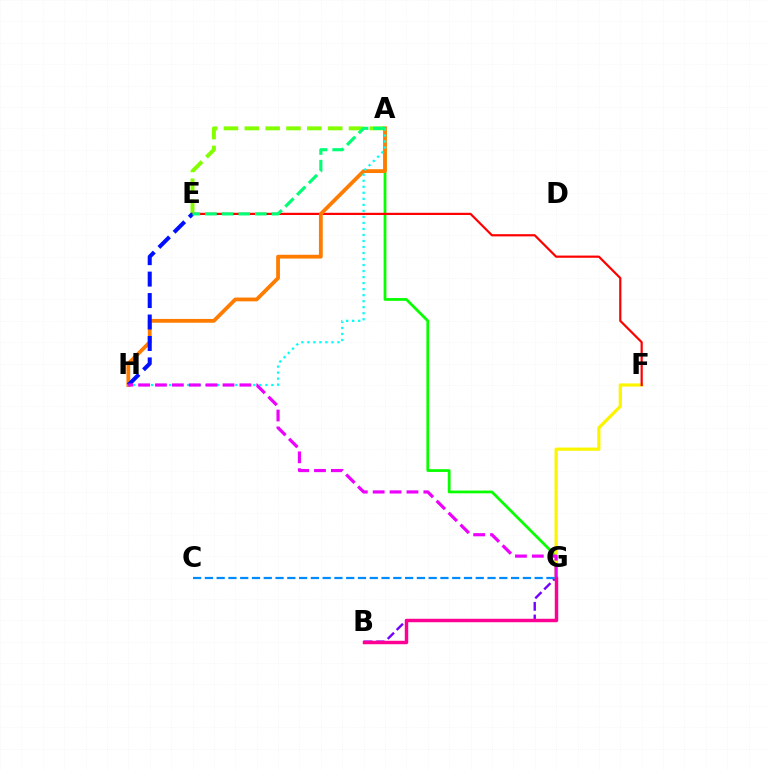{('A', 'E'): [{'color': '#84ff00', 'line_style': 'dashed', 'thickness': 2.83}, {'color': '#00ff74', 'line_style': 'dashed', 'thickness': 2.26}], ('A', 'G'): [{'color': '#08ff00', 'line_style': 'solid', 'thickness': 1.99}], ('B', 'G'): [{'color': '#7200ff', 'line_style': 'dashed', 'thickness': 1.72}, {'color': '#ff0094', 'line_style': 'solid', 'thickness': 2.49}], ('F', 'G'): [{'color': '#fcf500', 'line_style': 'solid', 'thickness': 2.3}], ('E', 'F'): [{'color': '#ff0000', 'line_style': 'solid', 'thickness': 1.59}], ('A', 'H'): [{'color': '#ff7c00', 'line_style': 'solid', 'thickness': 2.73}, {'color': '#00fff6', 'line_style': 'dotted', 'thickness': 1.64}], ('E', 'H'): [{'color': '#0010ff', 'line_style': 'dashed', 'thickness': 2.91}], ('G', 'H'): [{'color': '#ee00ff', 'line_style': 'dashed', 'thickness': 2.29}], ('C', 'G'): [{'color': '#008cff', 'line_style': 'dashed', 'thickness': 1.6}]}